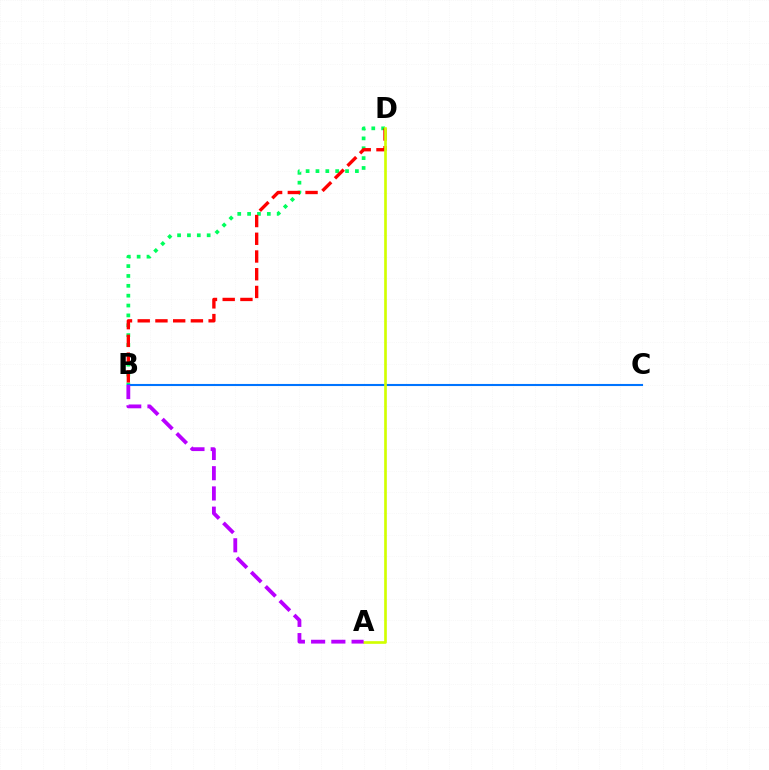{('B', 'D'): [{'color': '#00ff5c', 'line_style': 'dotted', 'thickness': 2.68}, {'color': '#ff0000', 'line_style': 'dashed', 'thickness': 2.41}], ('B', 'C'): [{'color': '#0074ff', 'line_style': 'solid', 'thickness': 1.51}], ('A', 'D'): [{'color': '#d1ff00', 'line_style': 'solid', 'thickness': 1.92}], ('A', 'B'): [{'color': '#b900ff', 'line_style': 'dashed', 'thickness': 2.75}]}